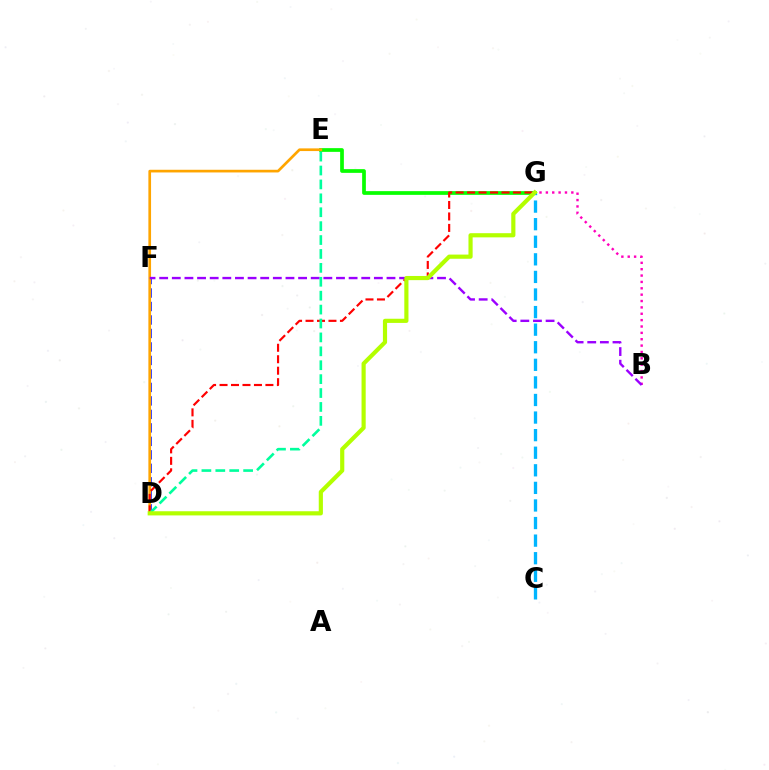{('D', 'F'): [{'color': '#0010ff', 'line_style': 'dashed', 'thickness': 1.83}], ('B', 'G'): [{'color': '#ff00bd', 'line_style': 'dotted', 'thickness': 1.73}], ('E', 'G'): [{'color': '#08ff00', 'line_style': 'solid', 'thickness': 2.68}], ('D', 'E'): [{'color': '#ffa500', 'line_style': 'solid', 'thickness': 1.93}, {'color': '#00ff9d', 'line_style': 'dashed', 'thickness': 1.89}], ('D', 'G'): [{'color': '#ff0000', 'line_style': 'dashed', 'thickness': 1.56}, {'color': '#b3ff00', 'line_style': 'solid', 'thickness': 3.0}], ('B', 'F'): [{'color': '#9b00ff', 'line_style': 'dashed', 'thickness': 1.72}], ('C', 'G'): [{'color': '#00b5ff', 'line_style': 'dashed', 'thickness': 2.39}]}